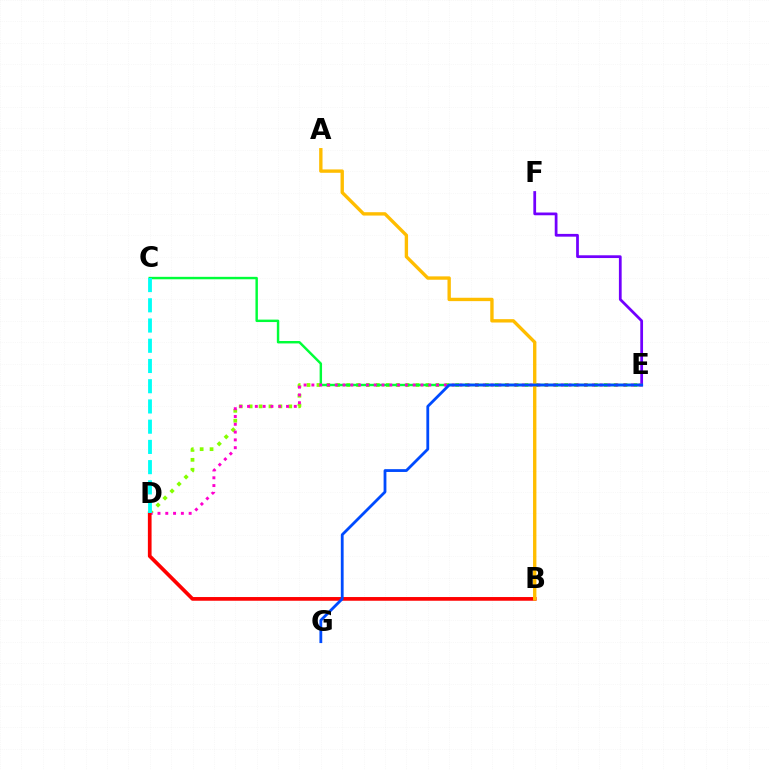{('E', 'F'): [{'color': '#7200ff', 'line_style': 'solid', 'thickness': 1.98}], ('D', 'E'): [{'color': '#84ff00', 'line_style': 'dotted', 'thickness': 2.69}, {'color': '#ff00cf', 'line_style': 'dotted', 'thickness': 2.12}], ('C', 'E'): [{'color': '#00ff39', 'line_style': 'solid', 'thickness': 1.76}], ('B', 'D'): [{'color': '#ff0000', 'line_style': 'solid', 'thickness': 2.67}], ('A', 'B'): [{'color': '#ffbd00', 'line_style': 'solid', 'thickness': 2.42}], ('C', 'D'): [{'color': '#00fff6', 'line_style': 'dashed', 'thickness': 2.75}], ('E', 'G'): [{'color': '#004bff', 'line_style': 'solid', 'thickness': 2.02}]}